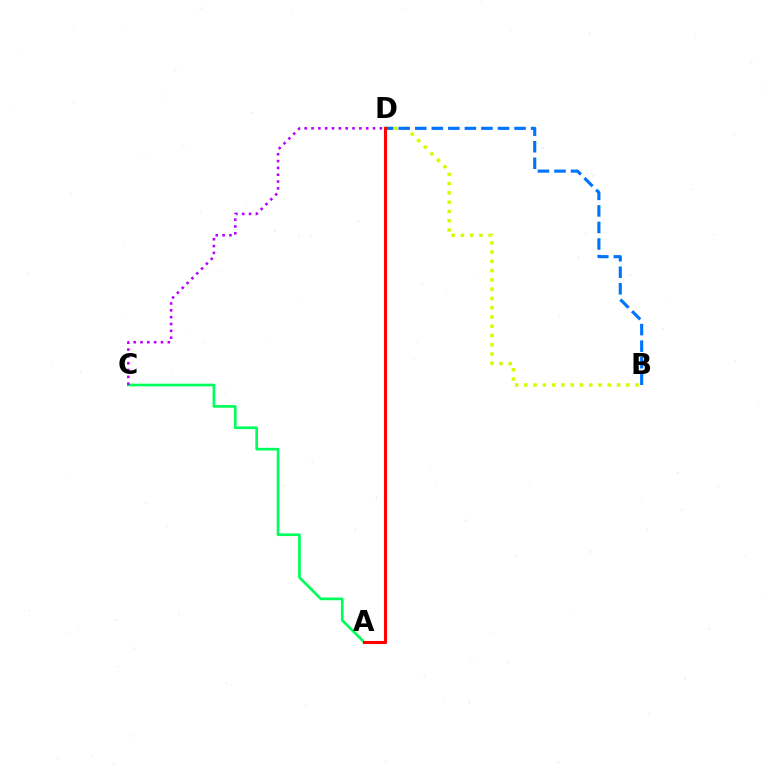{('A', 'C'): [{'color': '#00ff5c', 'line_style': 'solid', 'thickness': 1.93}], ('B', 'D'): [{'color': '#d1ff00', 'line_style': 'dotted', 'thickness': 2.52}, {'color': '#0074ff', 'line_style': 'dashed', 'thickness': 2.25}], ('A', 'D'): [{'color': '#ff0000', 'line_style': 'solid', 'thickness': 2.22}], ('C', 'D'): [{'color': '#b900ff', 'line_style': 'dotted', 'thickness': 1.86}]}